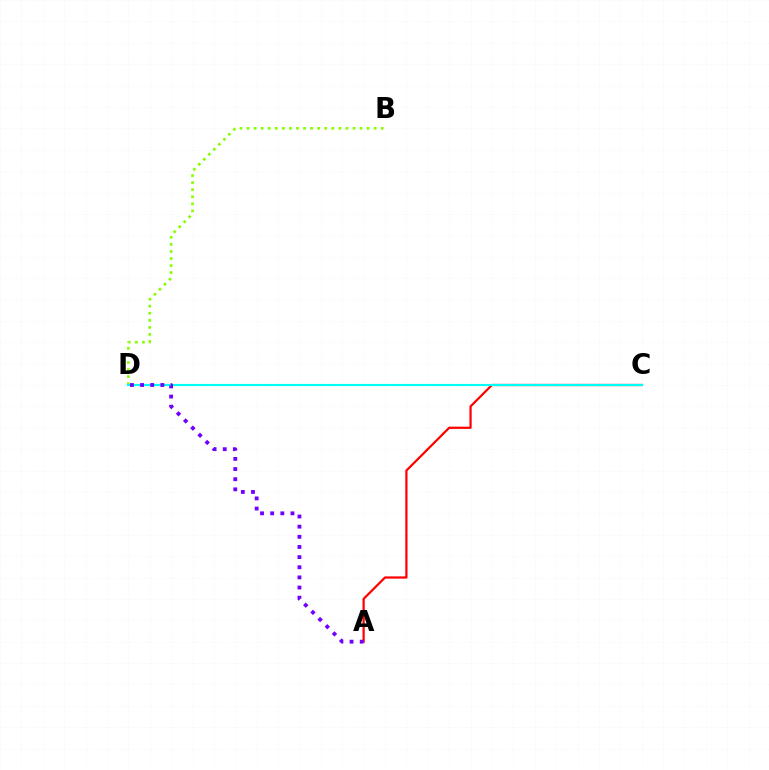{('A', 'C'): [{'color': '#ff0000', 'line_style': 'solid', 'thickness': 1.6}], ('B', 'D'): [{'color': '#84ff00', 'line_style': 'dotted', 'thickness': 1.92}], ('C', 'D'): [{'color': '#00fff6', 'line_style': 'solid', 'thickness': 1.54}], ('A', 'D'): [{'color': '#7200ff', 'line_style': 'dotted', 'thickness': 2.76}]}